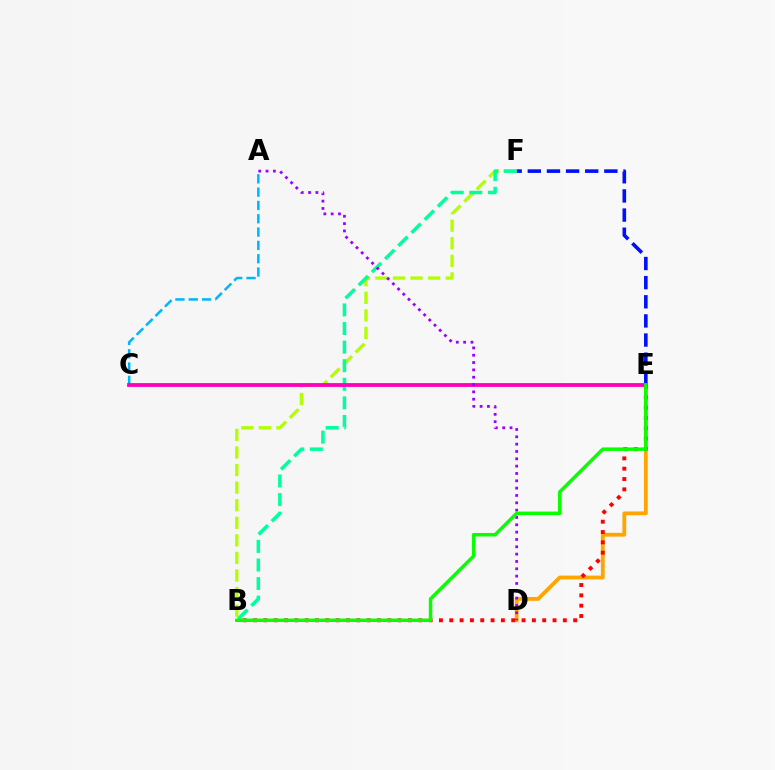{('D', 'E'): [{'color': '#ffa500', 'line_style': 'solid', 'thickness': 2.75}], ('B', 'E'): [{'color': '#ff0000', 'line_style': 'dotted', 'thickness': 2.81}, {'color': '#08ff00', 'line_style': 'solid', 'thickness': 2.51}], ('B', 'F'): [{'color': '#b3ff00', 'line_style': 'dashed', 'thickness': 2.39}, {'color': '#00ff9d', 'line_style': 'dashed', 'thickness': 2.53}], ('E', 'F'): [{'color': '#0010ff', 'line_style': 'dashed', 'thickness': 2.6}], ('A', 'C'): [{'color': '#00b5ff', 'line_style': 'dashed', 'thickness': 1.81}], ('C', 'E'): [{'color': '#ff00bd', 'line_style': 'solid', 'thickness': 2.74}], ('A', 'D'): [{'color': '#9b00ff', 'line_style': 'dotted', 'thickness': 1.99}]}